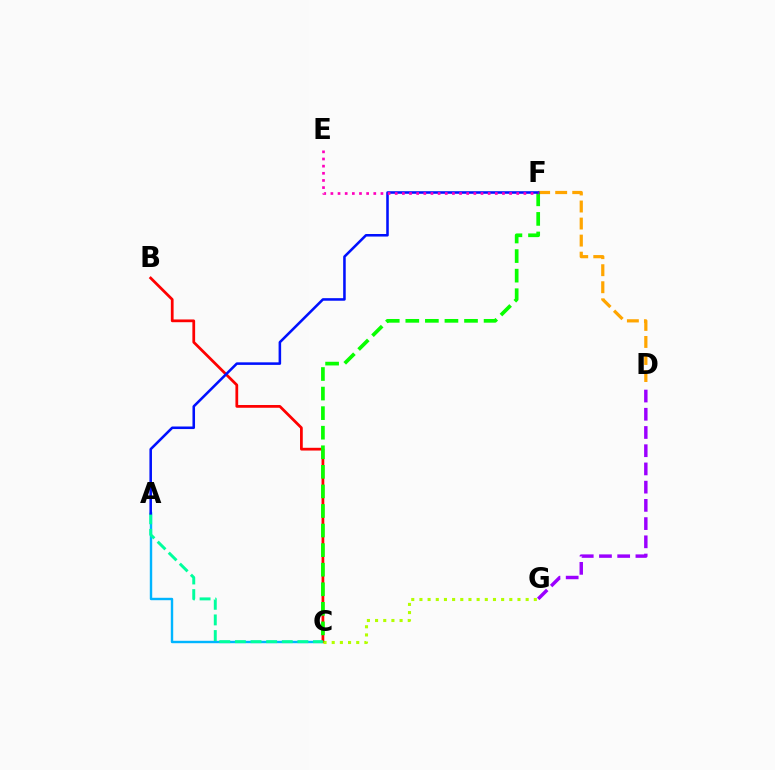{('A', 'C'): [{'color': '#00b5ff', 'line_style': 'solid', 'thickness': 1.74}, {'color': '#00ff9d', 'line_style': 'dashed', 'thickness': 2.12}], ('B', 'C'): [{'color': '#ff0000', 'line_style': 'solid', 'thickness': 1.98}], ('C', 'G'): [{'color': '#b3ff00', 'line_style': 'dotted', 'thickness': 2.22}], ('D', 'F'): [{'color': '#ffa500', 'line_style': 'dashed', 'thickness': 2.32}], ('C', 'F'): [{'color': '#08ff00', 'line_style': 'dashed', 'thickness': 2.66}], ('D', 'G'): [{'color': '#9b00ff', 'line_style': 'dashed', 'thickness': 2.48}], ('A', 'F'): [{'color': '#0010ff', 'line_style': 'solid', 'thickness': 1.84}], ('E', 'F'): [{'color': '#ff00bd', 'line_style': 'dotted', 'thickness': 1.94}]}